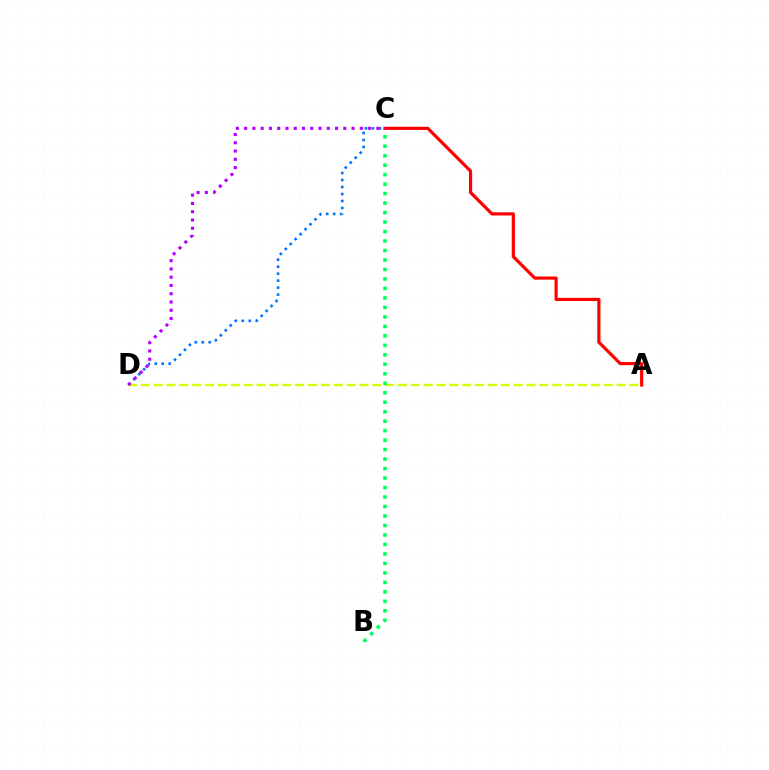{('A', 'D'): [{'color': '#d1ff00', 'line_style': 'dashed', 'thickness': 1.75}], ('B', 'C'): [{'color': '#00ff5c', 'line_style': 'dotted', 'thickness': 2.58}], ('C', 'D'): [{'color': '#0074ff', 'line_style': 'dotted', 'thickness': 1.9}, {'color': '#b900ff', 'line_style': 'dotted', 'thickness': 2.25}], ('A', 'C'): [{'color': '#ff0000', 'line_style': 'solid', 'thickness': 2.28}]}